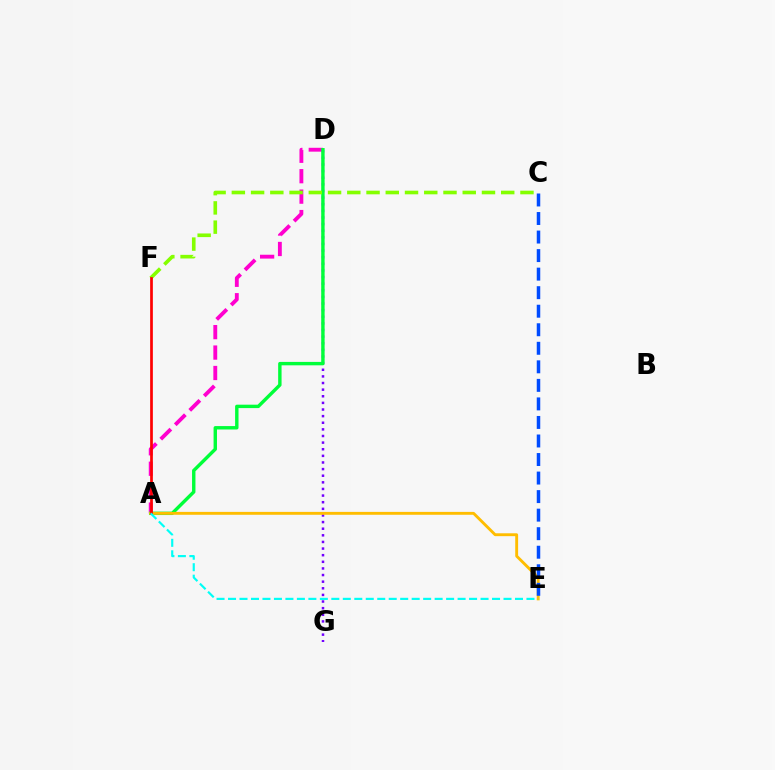{('D', 'G'): [{'color': '#7200ff', 'line_style': 'dotted', 'thickness': 1.8}], ('A', 'D'): [{'color': '#ff00cf', 'line_style': 'dashed', 'thickness': 2.78}, {'color': '#00ff39', 'line_style': 'solid', 'thickness': 2.45}], ('A', 'E'): [{'color': '#ffbd00', 'line_style': 'solid', 'thickness': 2.07}, {'color': '#00fff6', 'line_style': 'dashed', 'thickness': 1.56}], ('C', 'F'): [{'color': '#84ff00', 'line_style': 'dashed', 'thickness': 2.61}], ('C', 'E'): [{'color': '#004bff', 'line_style': 'dashed', 'thickness': 2.52}], ('A', 'F'): [{'color': '#ff0000', 'line_style': 'solid', 'thickness': 1.95}]}